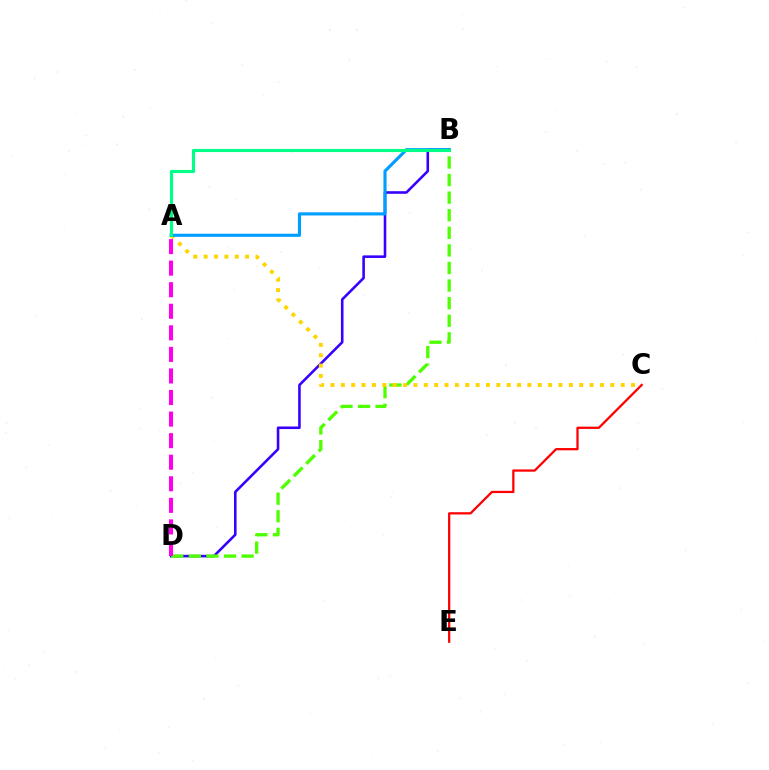{('B', 'D'): [{'color': '#3700ff', 'line_style': 'solid', 'thickness': 1.86}, {'color': '#4fff00', 'line_style': 'dashed', 'thickness': 2.39}], ('A', 'C'): [{'color': '#ffd500', 'line_style': 'dotted', 'thickness': 2.82}], ('A', 'B'): [{'color': '#009eff', 'line_style': 'solid', 'thickness': 2.26}, {'color': '#00ff86', 'line_style': 'solid', 'thickness': 2.25}], ('A', 'D'): [{'color': '#ff00ed', 'line_style': 'dashed', 'thickness': 2.93}], ('C', 'E'): [{'color': '#ff0000', 'line_style': 'solid', 'thickness': 1.63}]}